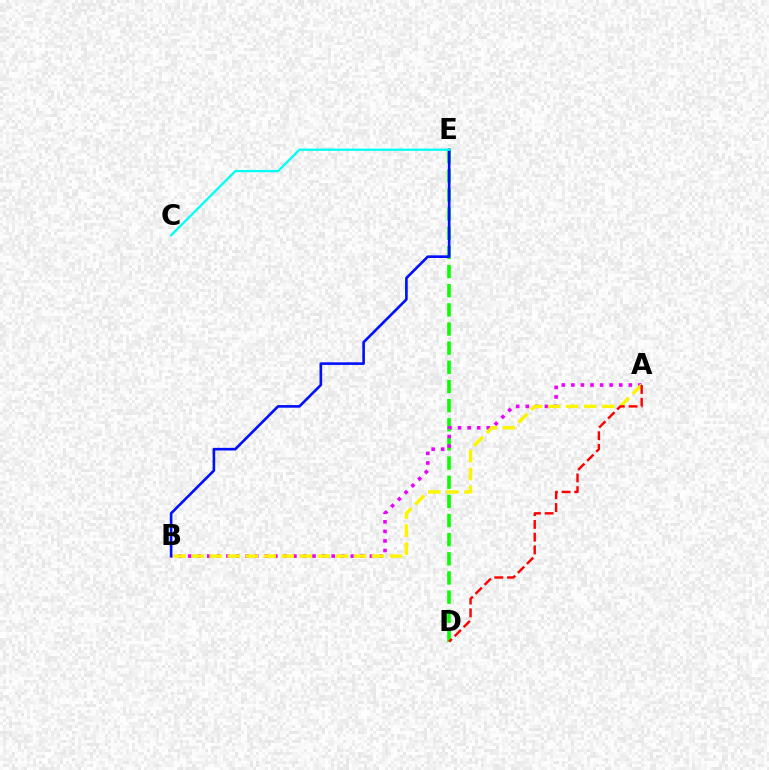{('D', 'E'): [{'color': '#08ff00', 'line_style': 'dashed', 'thickness': 2.6}], ('A', 'B'): [{'color': '#ee00ff', 'line_style': 'dotted', 'thickness': 2.6}, {'color': '#fcf500', 'line_style': 'dashed', 'thickness': 2.45}], ('B', 'E'): [{'color': '#0010ff', 'line_style': 'solid', 'thickness': 1.89}], ('C', 'E'): [{'color': '#00fff6', 'line_style': 'solid', 'thickness': 1.66}], ('A', 'D'): [{'color': '#ff0000', 'line_style': 'dashed', 'thickness': 1.73}]}